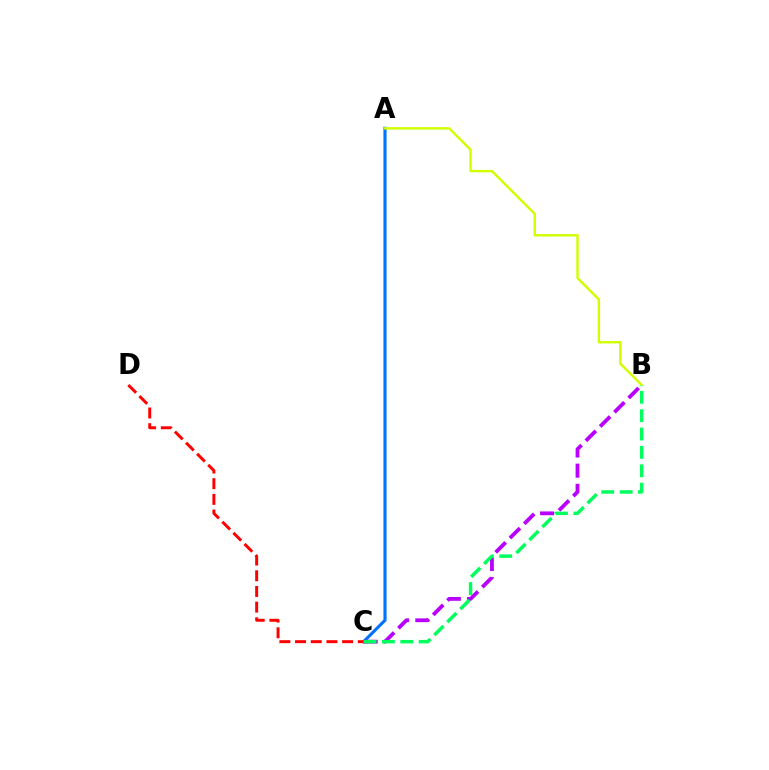{('A', 'C'): [{'color': '#0074ff', 'line_style': 'solid', 'thickness': 2.26}], ('B', 'C'): [{'color': '#b900ff', 'line_style': 'dashed', 'thickness': 2.74}, {'color': '#00ff5c', 'line_style': 'dashed', 'thickness': 2.5}], ('C', 'D'): [{'color': '#ff0000', 'line_style': 'dashed', 'thickness': 2.13}], ('A', 'B'): [{'color': '#d1ff00', 'line_style': 'solid', 'thickness': 1.75}]}